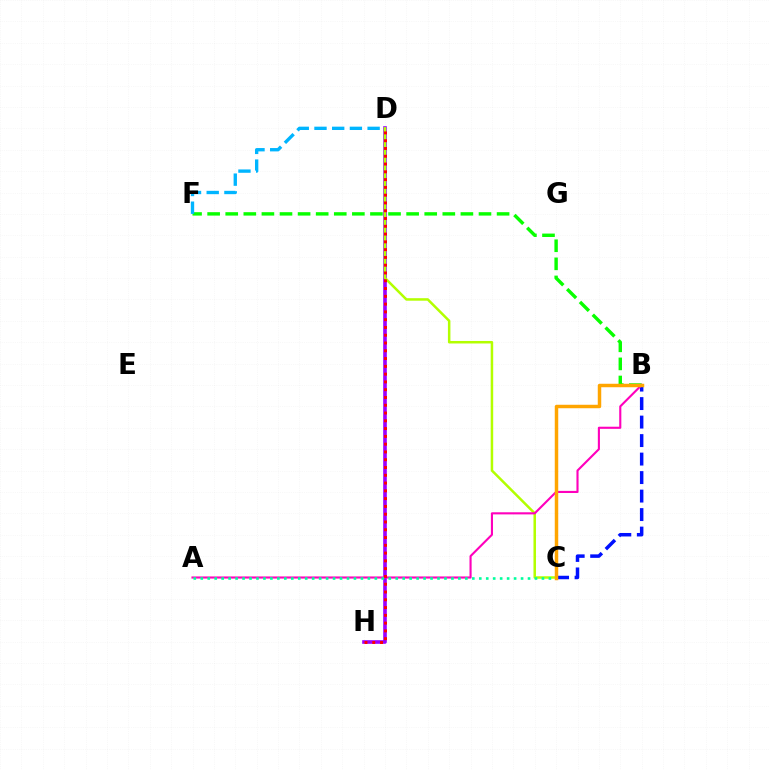{('D', 'H'): [{'color': '#9b00ff', 'line_style': 'solid', 'thickness': 2.62}, {'color': '#ff0000', 'line_style': 'dotted', 'thickness': 2.11}], ('C', 'D'): [{'color': '#b3ff00', 'line_style': 'solid', 'thickness': 1.81}], ('B', 'C'): [{'color': '#0010ff', 'line_style': 'dashed', 'thickness': 2.51}, {'color': '#ffa500', 'line_style': 'solid', 'thickness': 2.5}], ('B', 'F'): [{'color': '#08ff00', 'line_style': 'dashed', 'thickness': 2.46}], ('A', 'B'): [{'color': '#ff00bd', 'line_style': 'solid', 'thickness': 1.52}], ('D', 'F'): [{'color': '#00b5ff', 'line_style': 'dashed', 'thickness': 2.41}], ('A', 'C'): [{'color': '#00ff9d', 'line_style': 'dotted', 'thickness': 1.89}]}